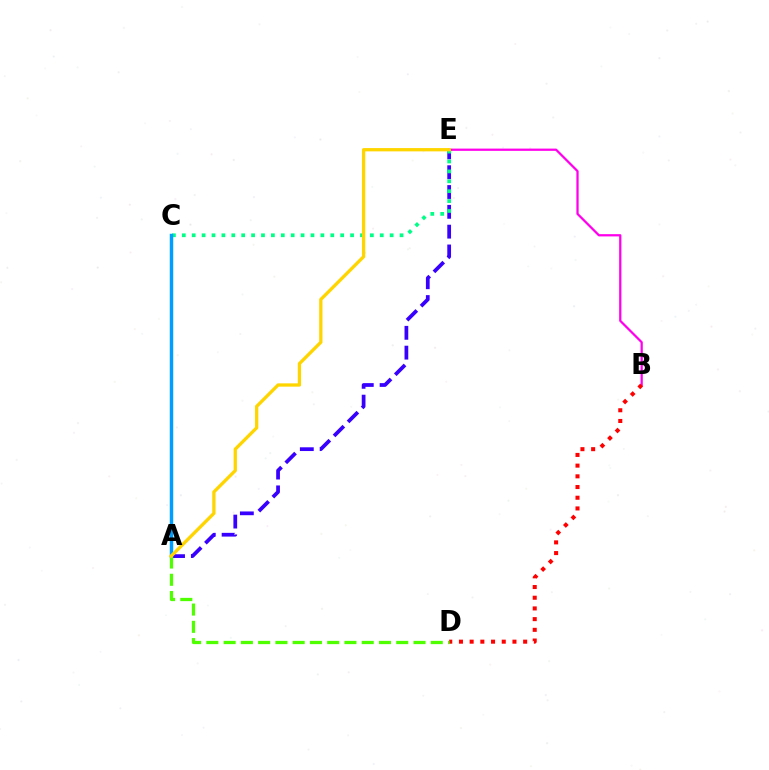{('B', 'E'): [{'color': '#ff00ed', 'line_style': 'solid', 'thickness': 1.63}], ('B', 'D'): [{'color': '#ff0000', 'line_style': 'dotted', 'thickness': 2.91}], ('A', 'E'): [{'color': '#3700ff', 'line_style': 'dashed', 'thickness': 2.69}, {'color': '#ffd500', 'line_style': 'solid', 'thickness': 2.37}], ('C', 'E'): [{'color': '#00ff86', 'line_style': 'dotted', 'thickness': 2.69}], ('A', 'C'): [{'color': '#009eff', 'line_style': 'solid', 'thickness': 2.5}], ('A', 'D'): [{'color': '#4fff00', 'line_style': 'dashed', 'thickness': 2.35}]}